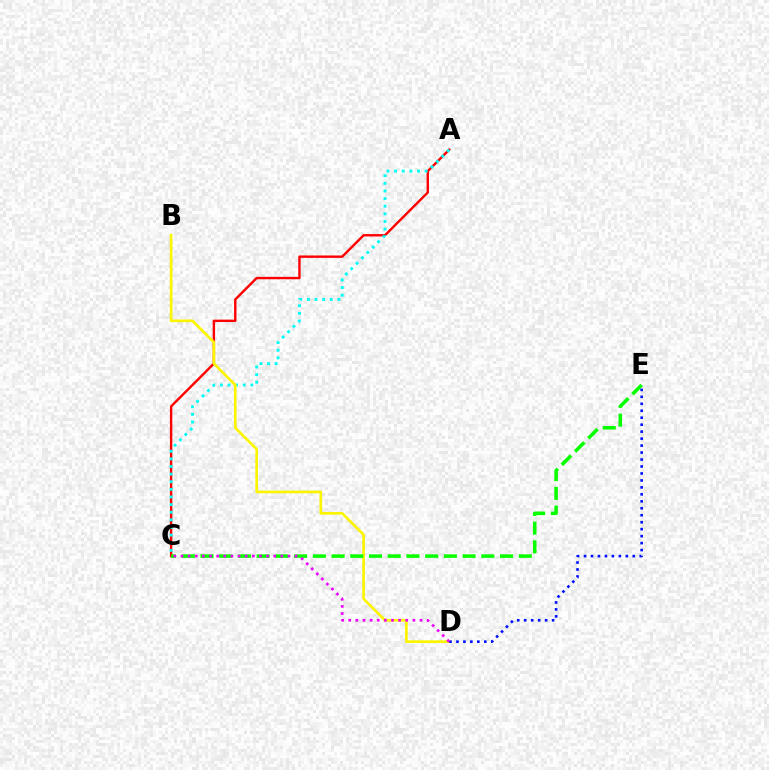{('A', 'C'): [{'color': '#ff0000', 'line_style': 'solid', 'thickness': 1.72}, {'color': '#00fff6', 'line_style': 'dotted', 'thickness': 2.07}], ('B', 'D'): [{'color': '#fcf500', 'line_style': 'solid', 'thickness': 1.92}], ('C', 'E'): [{'color': '#08ff00', 'line_style': 'dashed', 'thickness': 2.54}], ('D', 'E'): [{'color': '#0010ff', 'line_style': 'dotted', 'thickness': 1.89}], ('C', 'D'): [{'color': '#ee00ff', 'line_style': 'dotted', 'thickness': 1.94}]}